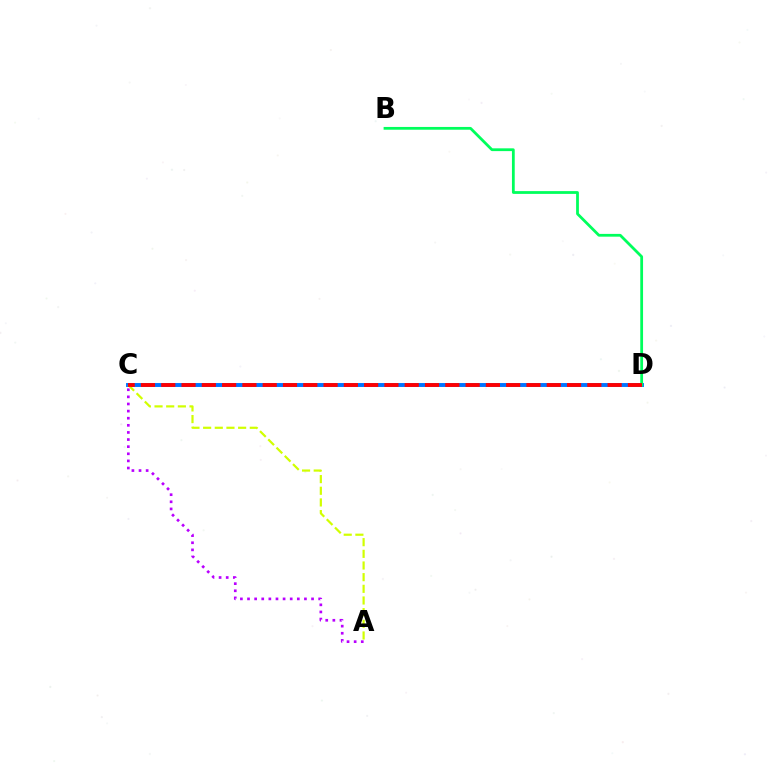{('C', 'D'): [{'color': '#0074ff', 'line_style': 'solid', 'thickness': 2.82}, {'color': '#ff0000', 'line_style': 'dashed', 'thickness': 2.76}], ('B', 'D'): [{'color': '#00ff5c', 'line_style': 'solid', 'thickness': 2.0}], ('A', 'C'): [{'color': '#b900ff', 'line_style': 'dotted', 'thickness': 1.93}, {'color': '#d1ff00', 'line_style': 'dashed', 'thickness': 1.58}]}